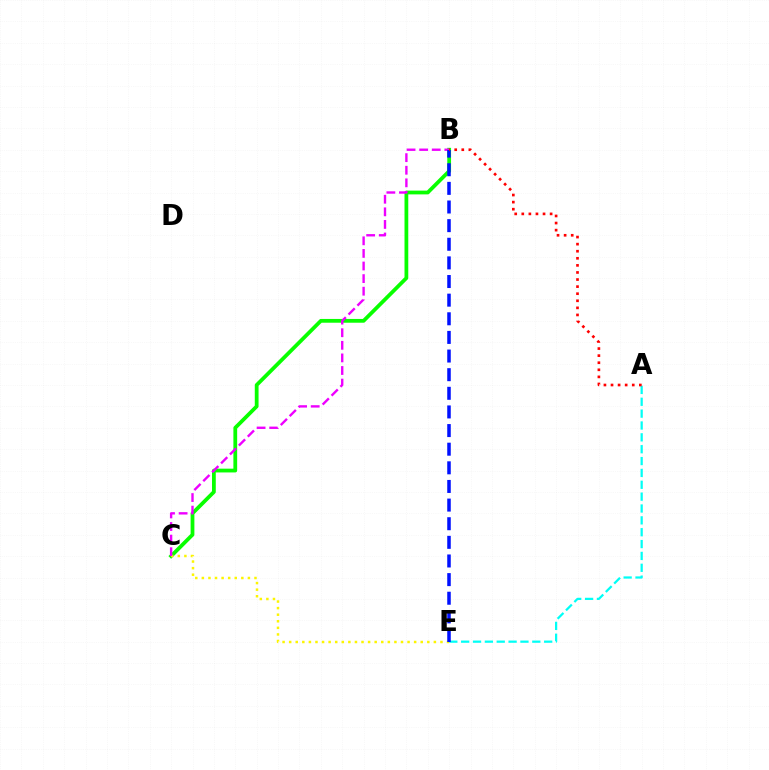{('B', 'C'): [{'color': '#08ff00', 'line_style': 'solid', 'thickness': 2.72}, {'color': '#ee00ff', 'line_style': 'dashed', 'thickness': 1.71}], ('C', 'E'): [{'color': '#fcf500', 'line_style': 'dotted', 'thickness': 1.79}], ('A', 'E'): [{'color': '#00fff6', 'line_style': 'dashed', 'thickness': 1.61}], ('B', 'E'): [{'color': '#0010ff', 'line_style': 'dashed', 'thickness': 2.53}], ('A', 'B'): [{'color': '#ff0000', 'line_style': 'dotted', 'thickness': 1.92}]}